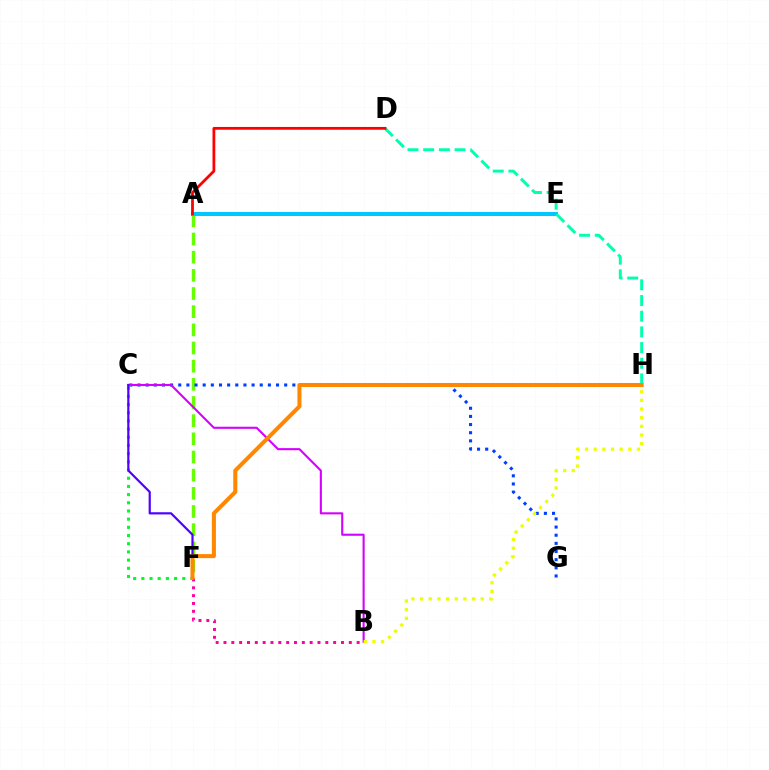{('A', 'F'): [{'color': '#66ff00', 'line_style': 'dashed', 'thickness': 2.47}], ('B', 'F'): [{'color': '#ff00a0', 'line_style': 'dotted', 'thickness': 2.13}], ('C', 'G'): [{'color': '#003fff', 'line_style': 'dotted', 'thickness': 2.21}], ('A', 'E'): [{'color': '#00c7ff', 'line_style': 'solid', 'thickness': 2.91}], ('C', 'F'): [{'color': '#00ff27', 'line_style': 'dotted', 'thickness': 2.22}, {'color': '#4f00ff', 'line_style': 'solid', 'thickness': 1.57}], ('D', 'H'): [{'color': '#00ffaf', 'line_style': 'dashed', 'thickness': 2.13}], ('B', 'C'): [{'color': '#d600ff', 'line_style': 'solid', 'thickness': 1.51}], ('A', 'D'): [{'color': '#ff0000', 'line_style': 'solid', 'thickness': 2.0}], ('B', 'H'): [{'color': '#eeff00', 'line_style': 'dotted', 'thickness': 2.35}], ('F', 'H'): [{'color': '#ff8800', 'line_style': 'solid', 'thickness': 2.91}]}